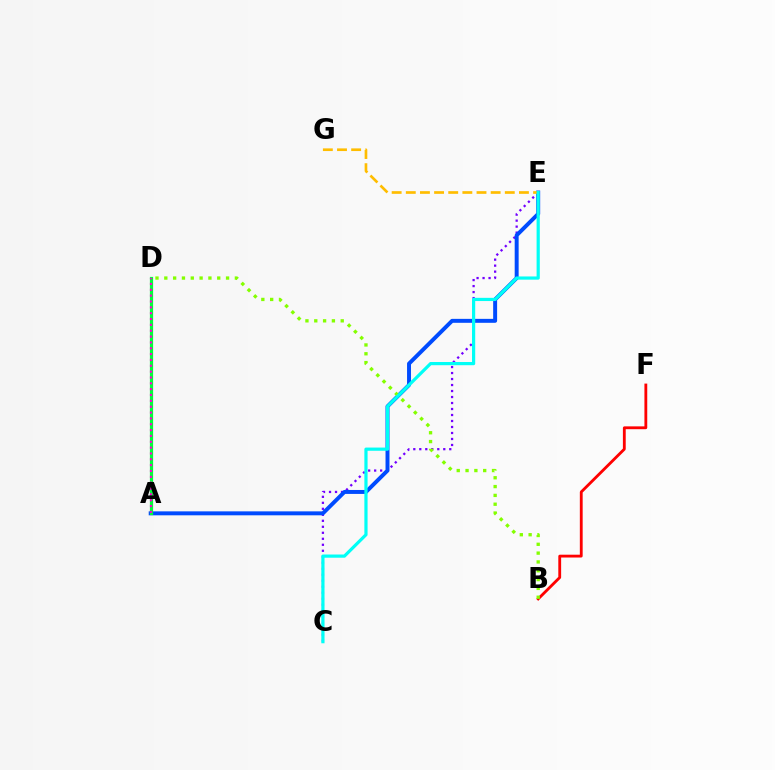{('C', 'E'): [{'color': '#7200ff', 'line_style': 'dotted', 'thickness': 1.63}, {'color': '#00fff6', 'line_style': 'solid', 'thickness': 2.3}], ('A', 'E'): [{'color': '#004bff', 'line_style': 'solid', 'thickness': 2.85}], ('B', 'F'): [{'color': '#ff0000', 'line_style': 'solid', 'thickness': 2.03}], ('A', 'D'): [{'color': '#00ff39', 'line_style': 'solid', 'thickness': 2.31}, {'color': '#ff00cf', 'line_style': 'dotted', 'thickness': 1.59}], ('B', 'D'): [{'color': '#84ff00', 'line_style': 'dotted', 'thickness': 2.4}], ('E', 'G'): [{'color': '#ffbd00', 'line_style': 'dashed', 'thickness': 1.92}]}